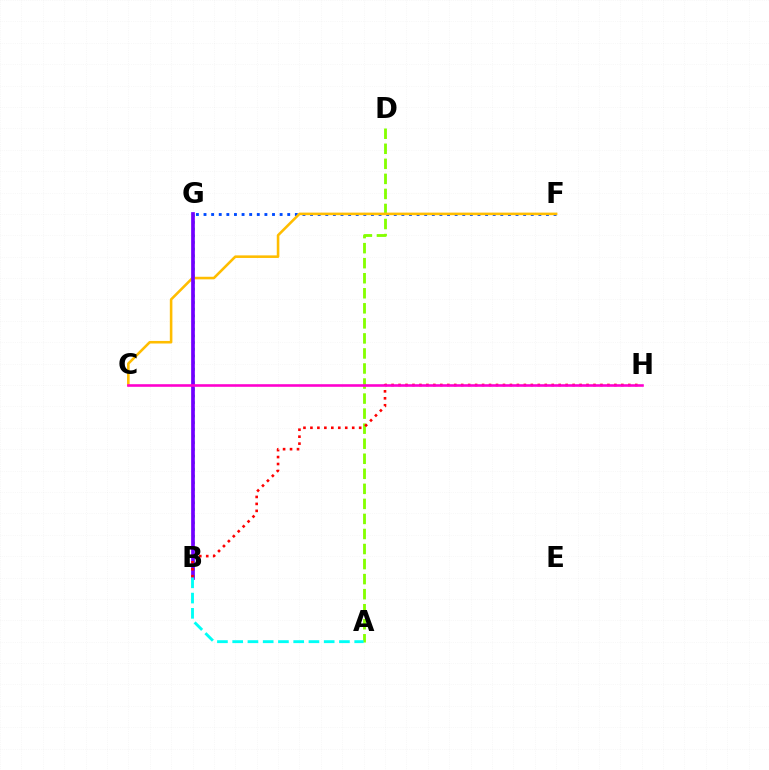{('F', 'G'): [{'color': '#004bff', 'line_style': 'dotted', 'thickness': 2.07}], ('A', 'D'): [{'color': '#84ff00', 'line_style': 'dashed', 'thickness': 2.04}], ('B', 'G'): [{'color': '#00ff39', 'line_style': 'dotted', 'thickness': 1.81}, {'color': '#7200ff', 'line_style': 'solid', 'thickness': 2.66}], ('C', 'F'): [{'color': '#ffbd00', 'line_style': 'solid', 'thickness': 1.86}], ('B', 'H'): [{'color': '#ff0000', 'line_style': 'dotted', 'thickness': 1.89}], ('A', 'B'): [{'color': '#00fff6', 'line_style': 'dashed', 'thickness': 2.07}], ('C', 'H'): [{'color': '#ff00cf', 'line_style': 'solid', 'thickness': 1.87}]}